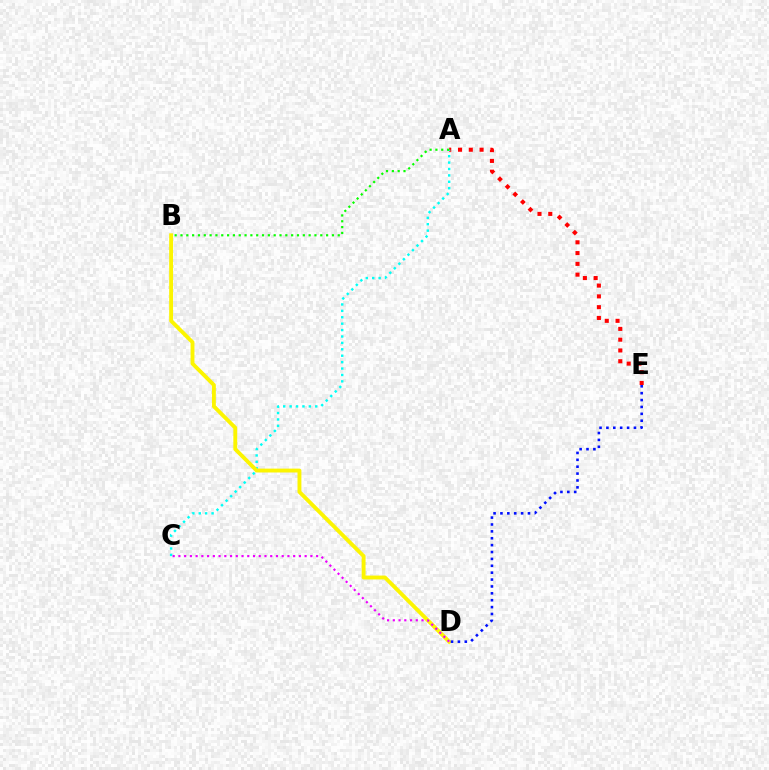{('A', 'E'): [{'color': '#ff0000', 'line_style': 'dotted', 'thickness': 2.93}], ('A', 'C'): [{'color': '#00fff6', 'line_style': 'dotted', 'thickness': 1.74}], ('B', 'D'): [{'color': '#fcf500', 'line_style': 'solid', 'thickness': 2.8}], ('A', 'B'): [{'color': '#08ff00', 'line_style': 'dotted', 'thickness': 1.58}], ('C', 'D'): [{'color': '#ee00ff', 'line_style': 'dotted', 'thickness': 1.56}], ('D', 'E'): [{'color': '#0010ff', 'line_style': 'dotted', 'thickness': 1.87}]}